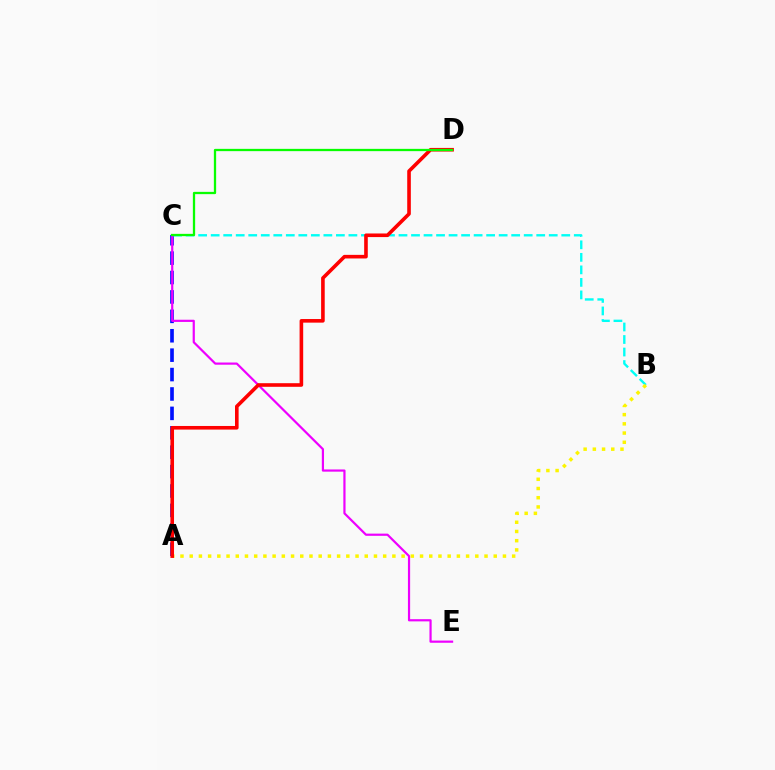{('A', 'C'): [{'color': '#0010ff', 'line_style': 'dashed', 'thickness': 2.64}], ('B', 'C'): [{'color': '#00fff6', 'line_style': 'dashed', 'thickness': 1.7}], ('A', 'B'): [{'color': '#fcf500', 'line_style': 'dotted', 'thickness': 2.5}], ('C', 'E'): [{'color': '#ee00ff', 'line_style': 'solid', 'thickness': 1.58}], ('A', 'D'): [{'color': '#ff0000', 'line_style': 'solid', 'thickness': 2.6}], ('C', 'D'): [{'color': '#08ff00', 'line_style': 'solid', 'thickness': 1.64}]}